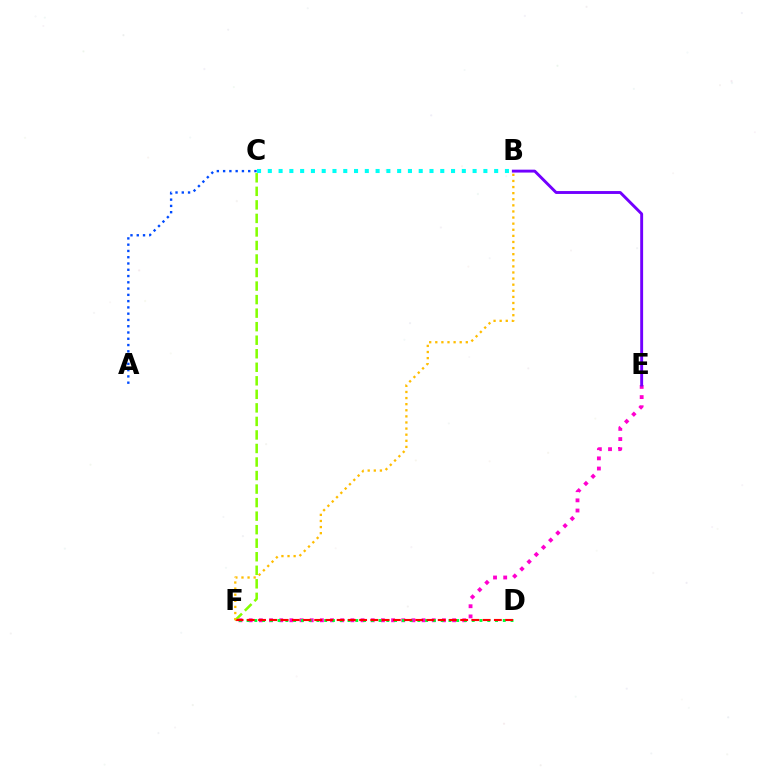{('C', 'F'): [{'color': '#84ff00', 'line_style': 'dashed', 'thickness': 1.84}], ('E', 'F'): [{'color': '#ff00cf', 'line_style': 'dotted', 'thickness': 2.76}], ('B', 'C'): [{'color': '#00fff6', 'line_style': 'dotted', 'thickness': 2.93}], ('D', 'F'): [{'color': '#00ff39', 'line_style': 'dotted', 'thickness': 2.11}, {'color': '#ff0000', 'line_style': 'dashed', 'thickness': 1.53}], ('A', 'C'): [{'color': '#004bff', 'line_style': 'dotted', 'thickness': 1.7}], ('B', 'F'): [{'color': '#ffbd00', 'line_style': 'dotted', 'thickness': 1.66}], ('B', 'E'): [{'color': '#7200ff', 'line_style': 'solid', 'thickness': 2.09}]}